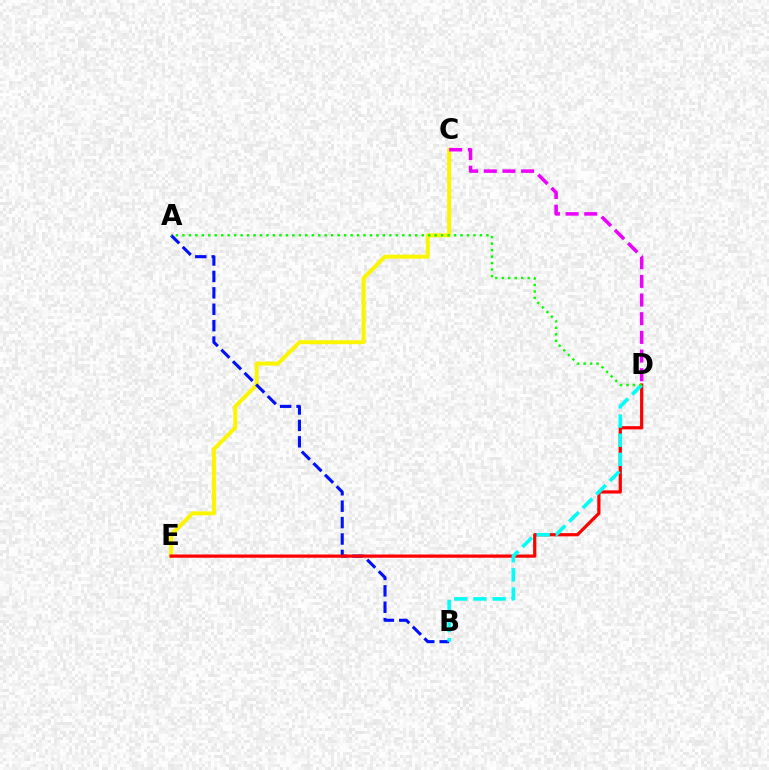{('C', 'E'): [{'color': '#fcf500', 'line_style': 'solid', 'thickness': 2.86}], ('A', 'B'): [{'color': '#0010ff', 'line_style': 'dashed', 'thickness': 2.23}], ('D', 'E'): [{'color': '#ff0000', 'line_style': 'solid', 'thickness': 2.32}], ('B', 'D'): [{'color': '#00fff6', 'line_style': 'dashed', 'thickness': 2.6}], ('A', 'D'): [{'color': '#08ff00', 'line_style': 'dotted', 'thickness': 1.76}], ('C', 'D'): [{'color': '#ee00ff', 'line_style': 'dashed', 'thickness': 2.54}]}